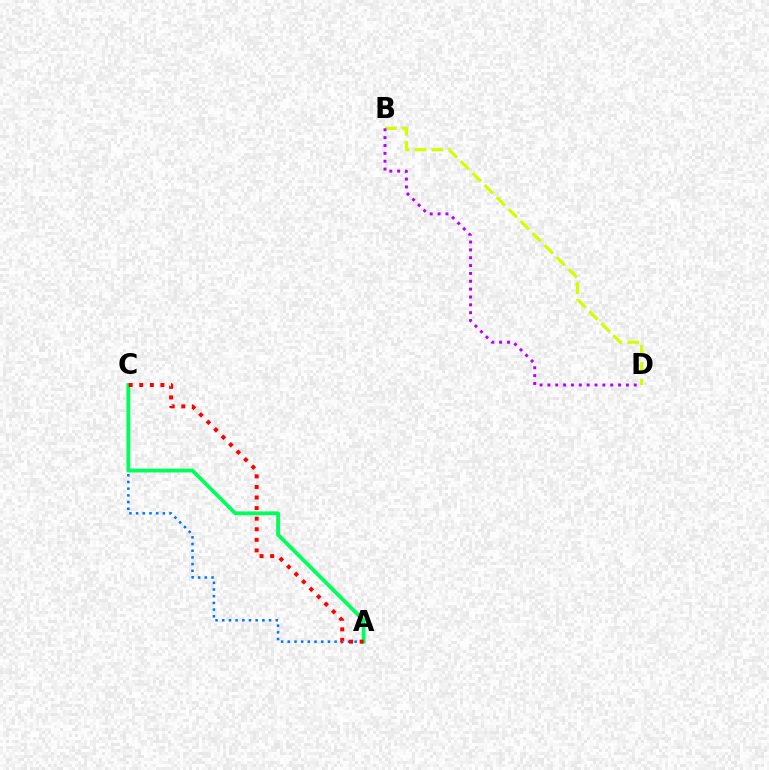{('B', 'D'): [{'color': '#d1ff00', 'line_style': 'dashed', 'thickness': 2.3}, {'color': '#b900ff', 'line_style': 'dotted', 'thickness': 2.13}], ('A', 'C'): [{'color': '#0074ff', 'line_style': 'dotted', 'thickness': 1.82}, {'color': '#00ff5c', 'line_style': 'solid', 'thickness': 2.75}, {'color': '#ff0000', 'line_style': 'dotted', 'thickness': 2.87}]}